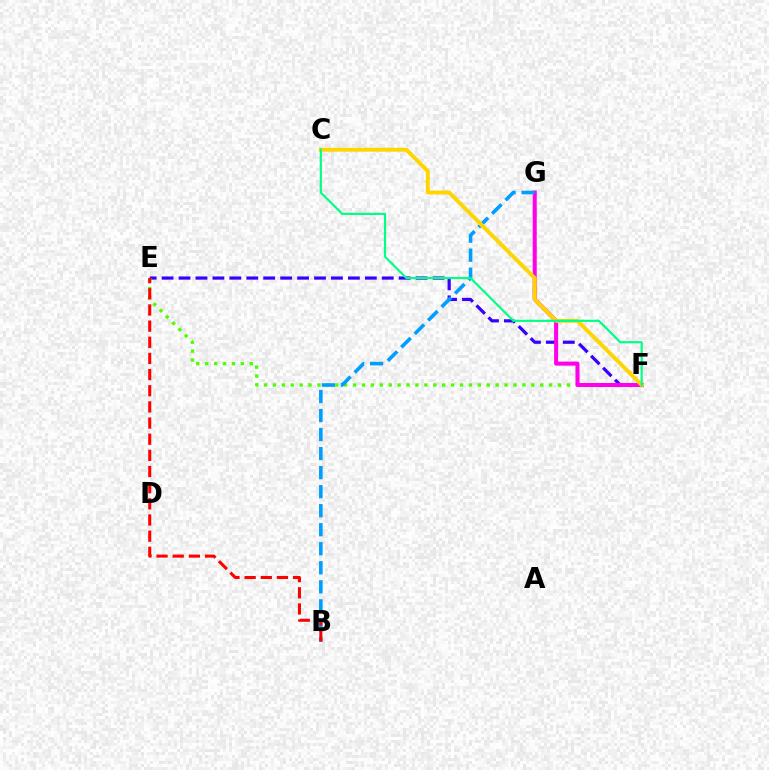{('E', 'F'): [{'color': '#3700ff', 'line_style': 'dashed', 'thickness': 2.3}, {'color': '#4fff00', 'line_style': 'dotted', 'thickness': 2.42}], ('F', 'G'): [{'color': '#ff00ed', 'line_style': 'solid', 'thickness': 2.9}], ('B', 'G'): [{'color': '#009eff', 'line_style': 'dashed', 'thickness': 2.59}], ('C', 'F'): [{'color': '#ffd500', 'line_style': 'solid', 'thickness': 2.82}, {'color': '#00ff86', 'line_style': 'solid', 'thickness': 1.57}], ('B', 'E'): [{'color': '#ff0000', 'line_style': 'dashed', 'thickness': 2.19}]}